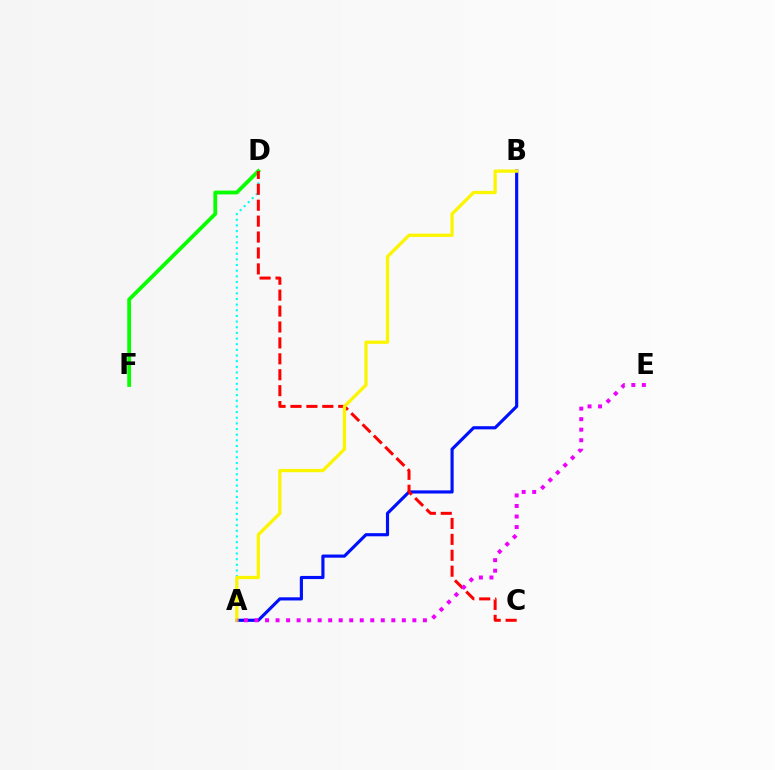{('A', 'B'): [{'color': '#0010ff', 'line_style': 'solid', 'thickness': 2.27}, {'color': '#fcf500', 'line_style': 'solid', 'thickness': 2.36}], ('D', 'F'): [{'color': '#08ff00', 'line_style': 'solid', 'thickness': 2.74}], ('A', 'D'): [{'color': '#00fff6', 'line_style': 'dotted', 'thickness': 1.54}], ('C', 'D'): [{'color': '#ff0000', 'line_style': 'dashed', 'thickness': 2.16}], ('A', 'E'): [{'color': '#ee00ff', 'line_style': 'dotted', 'thickness': 2.86}]}